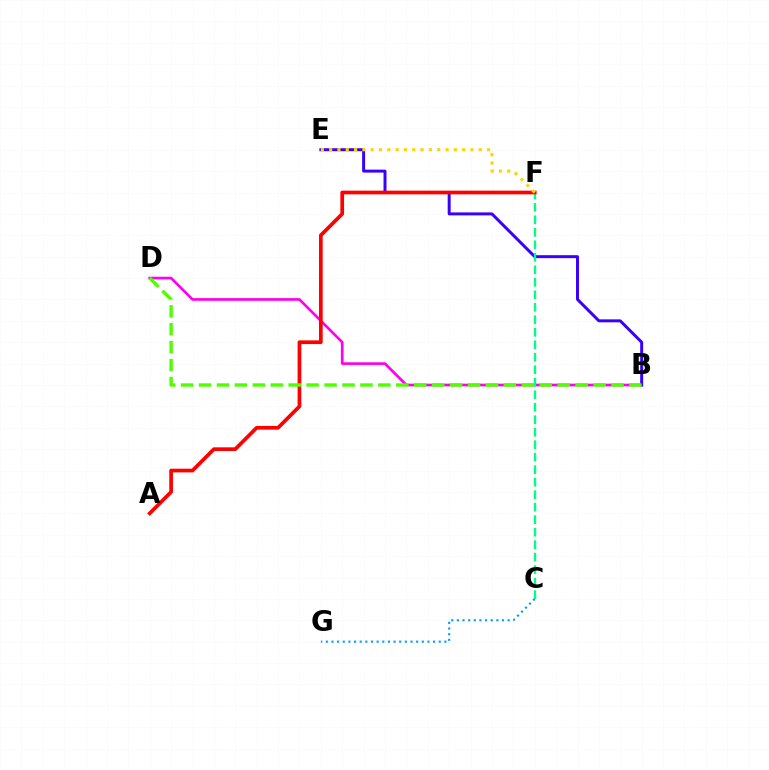{('B', 'D'): [{'color': '#ff00ed', 'line_style': 'solid', 'thickness': 1.92}, {'color': '#4fff00', 'line_style': 'dashed', 'thickness': 2.44}], ('B', 'E'): [{'color': '#3700ff', 'line_style': 'solid', 'thickness': 2.14}], ('C', 'F'): [{'color': '#00ff86', 'line_style': 'dashed', 'thickness': 1.7}], ('A', 'F'): [{'color': '#ff0000', 'line_style': 'solid', 'thickness': 2.66}], ('C', 'G'): [{'color': '#009eff', 'line_style': 'dotted', 'thickness': 1.53}], ('E', 'F'): [{'color': '#ffd500', 'line_style': 'dotted', 'thickness': 2.26}]}